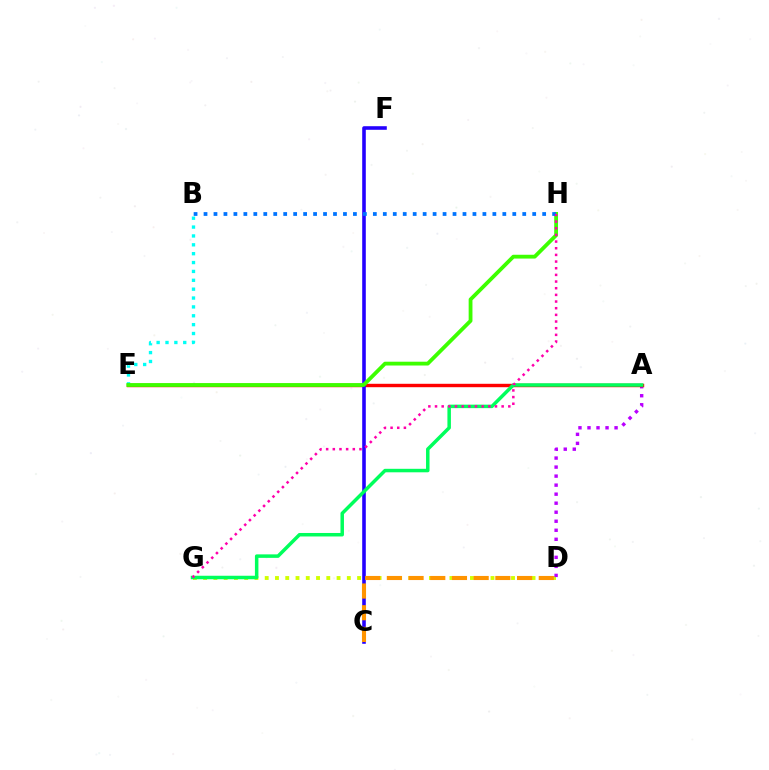{('D', 'G'): [{'color': '#d1ff00', 'line_style': 'dotted', 'thickness': 2.79}], ('A', 'D'): [{'color': '#b900ff', 'line_style': 'dotted', 'thickness': 2.45}], ('B', 'E'): [{'color': '#00fff6', 'line_style': 'dotted', 'thickness': 2.41}], ('A', 'E'): [{'color': '#ff0000', 'line_style': 'solid', 'thickness': 2.46}], ('C', 'F'): [{'color': '#2500ff', 'line_style': 'solid', 'thickness': 2.58}], ('C', 'D'): [{'color': '#ff9400', 'line_style': 'dashed', 'thickness': 2.95}], ('E', 'H'): [{'color': '#3dff00', 'line_style': 'solid', 'thickness': 2.74}], ('B', 'H'): [{'color': '#0074ff', 'line_style': 'dotted', 'thickness': 2.71}], ('A', 'G'): [{'color': '#00ff5c', 'line_style': 'solid', 'thickness': 2.52}], ('G', 'H'): [{'color': '#ff00ac', 'line_style': 'dotted', 'thickness': 1.81}]}